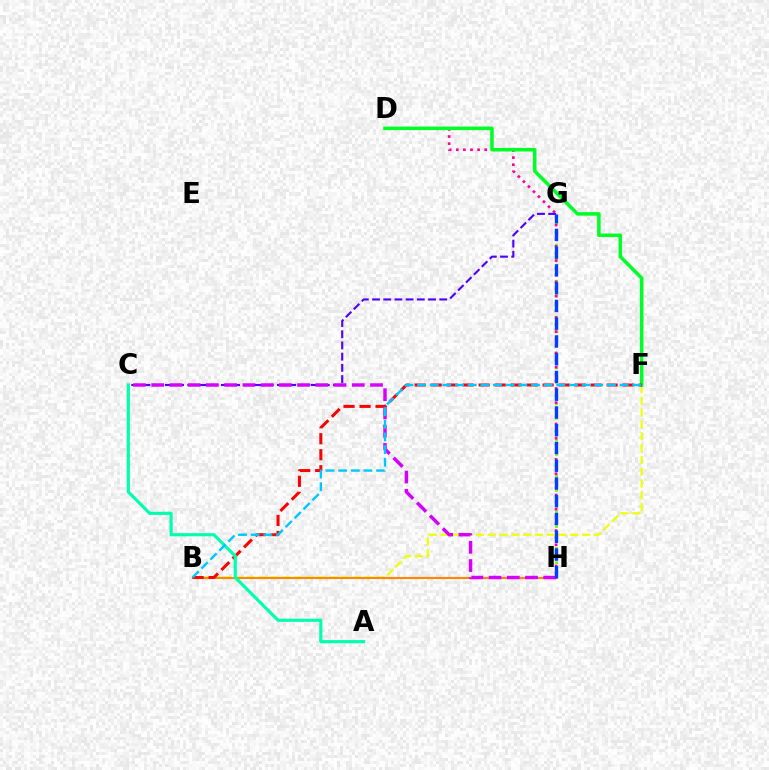{('B', 'F'): [{'color': '#eeff00', 'line_style': 'dashed', 'thickness': 1.6}, {'color': '#ff0000', 'line_style': 'dashed', 'thickness': 2.17}, {'color': '#00c7ff', 'line_style': 'dashed', 'thickness': 1.72}], ('G', 'H'): [{'color': '#66ff00', 'line_style': 'dotted', 'thickness': 1.96}, {'color': '#003fff', 'line_style': 'dashed', 'thickness': 2.41}], ('D', 'H'): [{'color': '#ff00a0', 'line_style': 'dotted', 'thickness': 1.93}], ('D', 'F'): [{'color': '#00ff27', 'line_style': 'solid', 'thickness': 2.54}], ('B', 'H'): [{'color': '#ff8800', 'line_style': 'solid', 'thickness': 1.54}], ('C', 'G'): [{'color': '#4f00ff', 'line_style': 'dashed', 'thickness': 1.52}], ('A', 'C'): [{'color': '#00ffaf', 'line_style': 'solid', 'thickness': 2.28}], ('C', 'H'): [{'color': '#d600ff', 'line_style': 'dashed', 'thickness': 2.48}]}